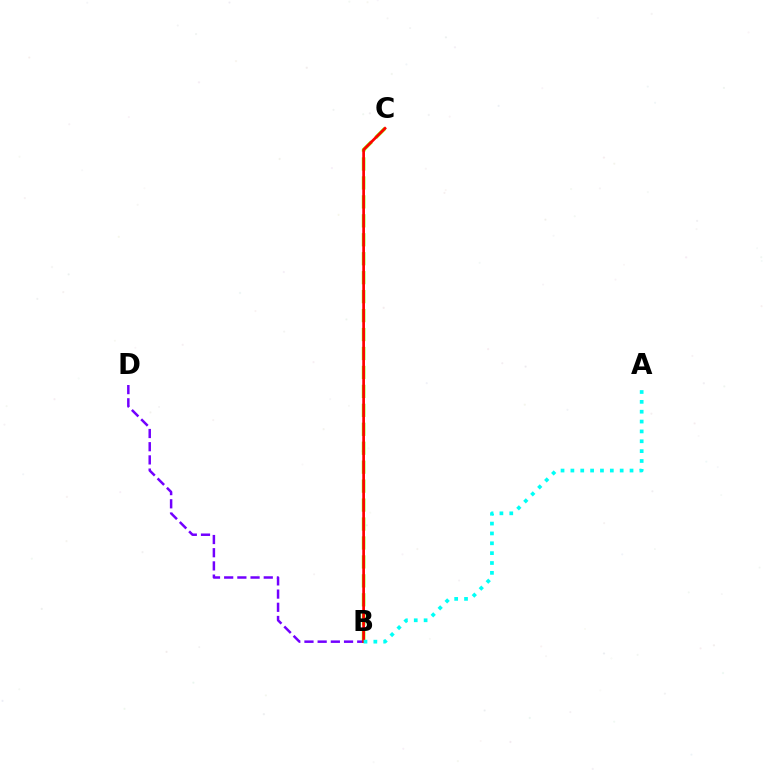{('B', 'C'): [{'color': '#84ff00', 'line_style': 'dashed', 'thickness': 2.57}, {'color': '#ff0000', 'line_style': 'solid', 'thickness': 1.95}], ('B', 'D'): [{'color': '#7200ff', 'line_style': 'dashed', 'thickness': 1.79}], ('A', 'B'): [{'color': '#00fff6', 'line_style': 'dotted', 'thickness': 2.68}]}